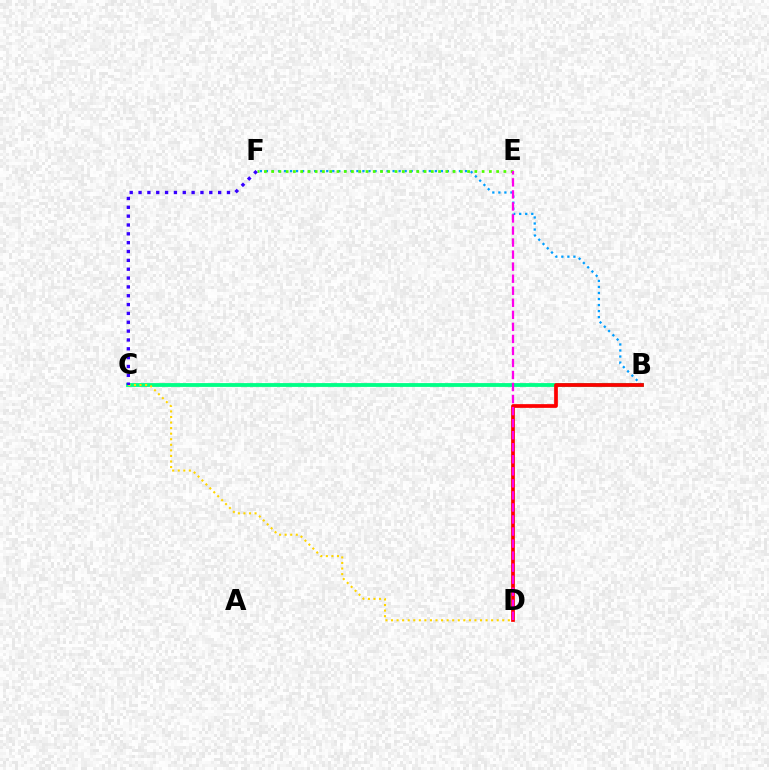{('B', 'C'): [{'color': '#00ff86', 'line_style': 'solid', 'thickness': 2.74}], ('B', 'F'): [{'color': '#009eff', 'line_style': 'dotted', 'thickness': 1.64}], ('C', 'D'): [{'color': '#ffd500', 'line_style': 'dotted', 'thickness': 1.51}], ('E', 'F'): [{'color': '#4fff00', 'line_style': 'dotted', 'thickness': 1.97}], ('B', 'D'): [{'color': '#ff0000', 'line_style': 'solid', 'thickness': 2.68}], ('D', 'E'): [{'color': '#ff00ed', 'line_style': 'dashed', 'thickness': 1.64}], ('C', 'F'): [{'color': '#3700ff', 'line_style': 'dotted', 'thickness': 2.4}]}